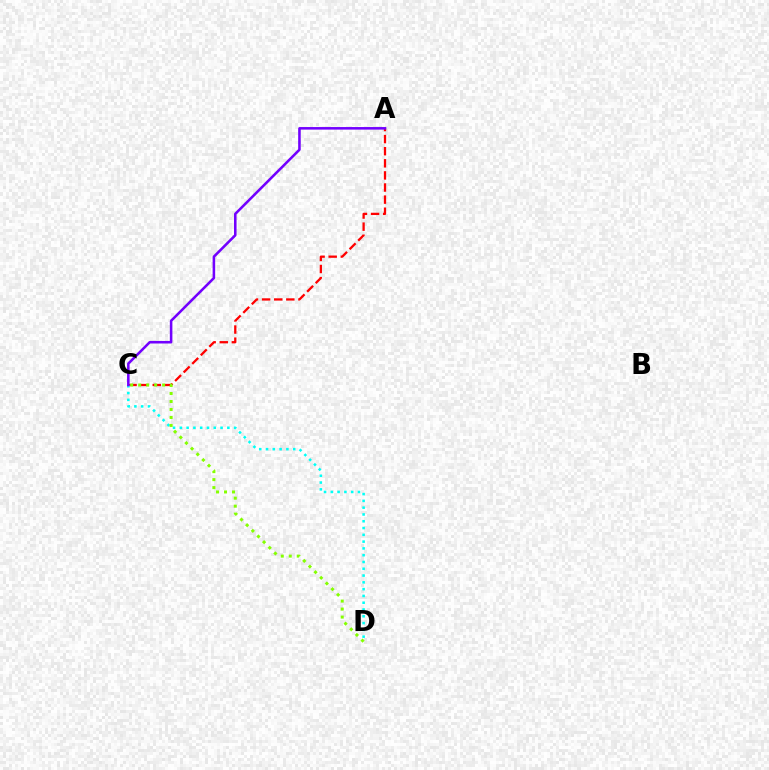{('A', 'C'): [{'color': '#ff0000', 'line_style': 'dashed', 'thickness': 1.64}, {'color': '#7200ff', 'line_style': 'solid', 'thickness': 1.84}], ('C', 'D'): [{'color': '#00fff6', 'line_style': 'dotted', 'thickness': 1.84}, {'color': '#84ff00', 'line_style': 'dotted', 'thickness': 2.17}]}